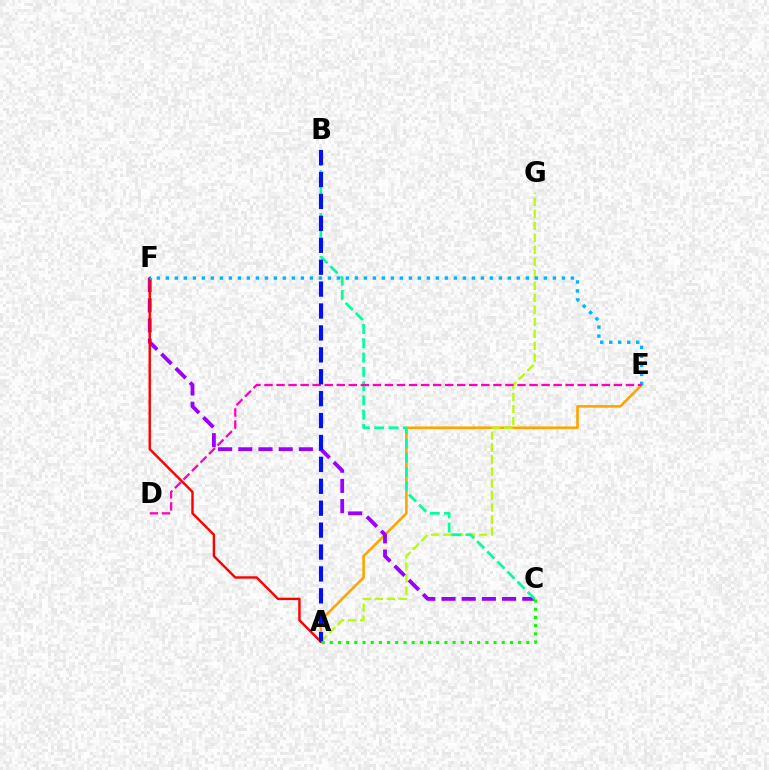{('A', 'E'): [{'color': '#ffa500', 'line_style': 'solid', 'thickness': 1.89}], ('A', 'G'): [{'color': '#b3ff00', 'line_style': 'dashed', 'thickness': 1.63}], ('C', 'F'): [{'color': '#9b00ff', 'line_style': 'dashed', 'thickness': 2.74}], ('A', 'F'): [{'color': '#ff0000', 'line_style': 'solid', 'thickness': 1.74}], ('B', 'C'): [{'color': '#00ff9d', 'line_style': 'dashed', 'thickness': 1.94}], ('E', 'F'): [{'color': '#00b5ff', 'line_style': 'dotted', 'thickness': 2.45}], ('D', 'E'): [{'color': '#ff00bd', 'line_style': 'dashed', 'thickness': 1.64}], ('A', 'B'): [{'color': '#0010ff', 'line_style': 'dashed', 'thickness': 2.98}], ('A', 'C'): [{'color': '#08ff00', 'line_style': 'dotted', 'thickness': 2.23}]}